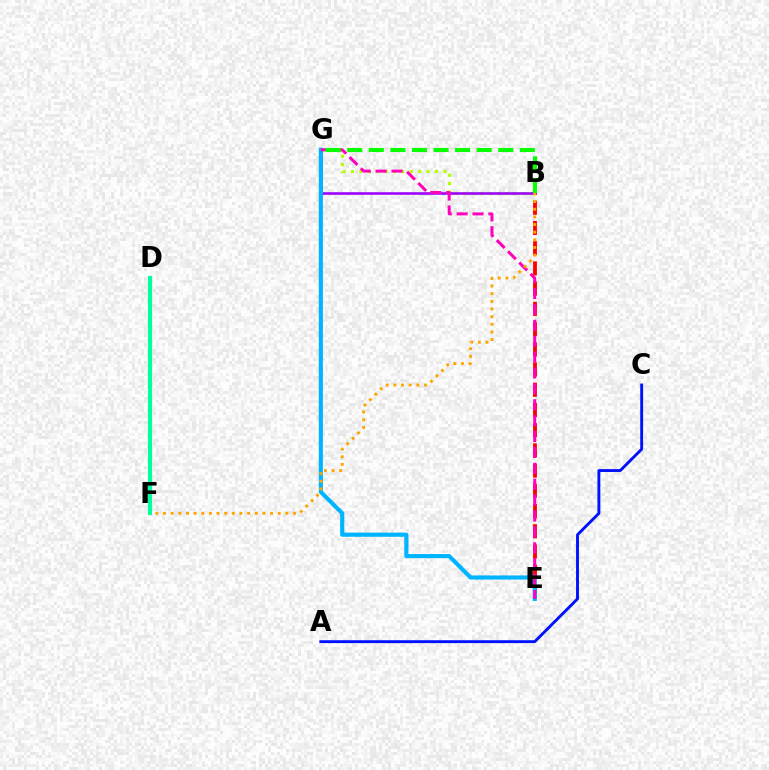{('B', 'G'): [{'color': '#b3ff00', 'line_style': 'dotted', 'thickness': 2.28}, {'color': '#9b00ff', 'line_style': 'solid', 'thickness': 1.84}, {'color': '#08ff00', 'line_style': 'dashed', 'thickness': 2.93}], ('B', 'E'): [{'color': '#ff0000', 'line_style': 'dashed', 'thickness': 2.75}], ('E', 'G'): [{'color': '#00b5ff', 'line_style': 'solid', 'thickness': 2.98}, {'color': '#ff00bd', 'line_style': 'dashed', 'thickness': 2.16}], ('B', 'F'): [{'color': '#ffa500', 'line_style': 'dotted', 'thickness': 2.08}], ('D', 'F'): [{'color': '#00ff9d', 'line_style': 'solid', 'thickness': 2.99}], ('A', 'C'): [{'color': '#0010ff', 'line_style': 'solid', 'thickness': 2.07}]}